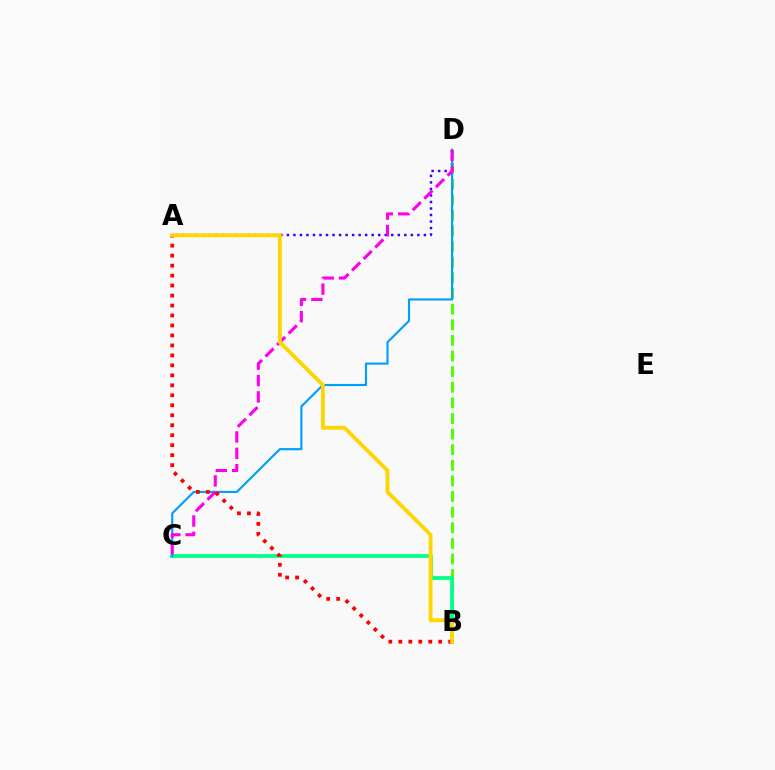{('B', 'D'): [{'color': '#4fff00', 'line_style': 'dashed', 'thickness': 2.12}], ('A', 'D'): [{'color': '#3700ff', 'line_style': 'dotted', 'thickness': 1.77}], ('B', 'C'): [{'color': '#00ff86', 'line_style': 'solid', 'thickness': 2.69}], ('C', 'D'): [{'color': '#009eff', 'line_style': 'solid', 'thickness': 1.55}, {'color': '#ff00ed', 'line_style': 'dashed', 'thickness': 2.22}], ('A', 'B'): [{'color': '#ff0000', 'line_style': 'dotted', 'thickness': 2.71}, {'color': '#ffd500', 'line_style': 'solid', 'thickness': 2.76}]}